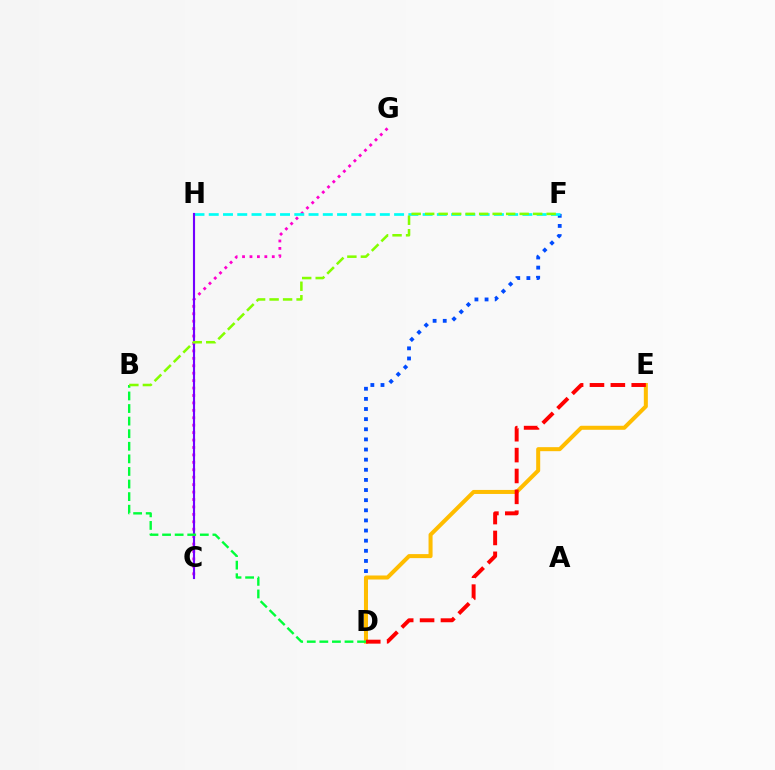{('D', 'F'): [{'color': '#004bff', 'line_style': 'dotted', 'thickness': 2.75}], ('C', 'G'): [{'color': '#ff00cf', 'line_style': 'dotted', 'thickness': 2.02}], ('F', 'H'): [{'color': '#00fff6', 'line_style': 'dashed', 'thickness': 1.94}], ('D', 'E'): [{'color': '#ffbd00', 'line_style': 'solid', 'thickness': 2.89}, {'color': '#ff0000', 'line_style': 'dashed', 'thickness': 2.84}], ('C', 'H'): [{'color': '#7200ff', 'line_style': 'solid', 'thickness': 1.53}], ('B', 'D'): [{'color': '#00ff39', 'line_style': 'dashed', 'thickness': 1.71}], ('B', 'F'): [{'color': '#84ff00', 'line_style': 'dashed', 'thickness': 1.83}]}